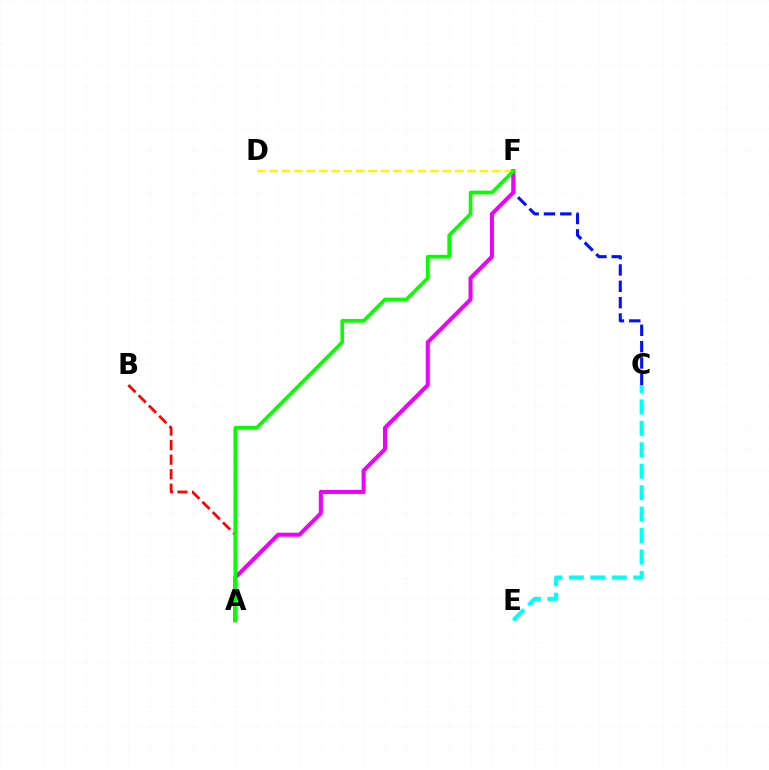{('A', 'B'): [{'color': '#ff0000', 'line_style': 'dashed', 'thickness': 1.98}], ('D', 'F'): [{'color': '#fcf500', 'line_style': 'dashed', 'thickness': 1.68}], ('C', 'F'): [{'color': '#0010ff', 'line_style': 'dashed', 'thickness': 2.22}], ('C', 'E'): [{'color': '#00fff6', 'line_style': 'dashed', 'thickness': 2.91}], ('A', 'F'): [{'color': '#ee00ff', 'line_style': 'solid', 'thickness': 2.9}, {'color': '#08ff00', 'line_style': 'solid', 'thickness': 2.64}]}